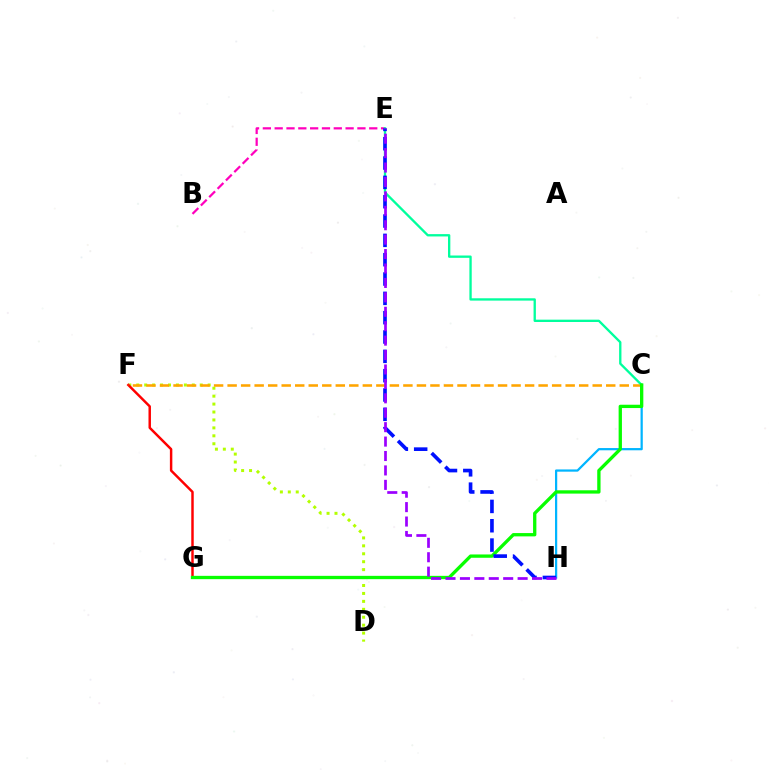{('D', 'F'): [{'color': '#b3ff00', 'line_style': 'dotted', 'thickness': 2.16}], ('B', 'E'): [{'color': '#ff00bd', 'line_style': 'dashed', 'thickness': 1.61}], ('F', 'G'): [{'color': '#ff0000', 'line_style': 'solid', 'thickness': 1.77}], ('C', 'F'): [{'color': '#ffa500', 'line_style': 'dashed', 'thickness': 1.84}], ('C', 'E'): [{'color': '#00ff9d', 'line_style': 'solid', 'thickness': 1.68}], ('C', 'H'): [{'color': '#00b5ff', 'line_style': 'solid', 'thickness': 1.61}], ('C', 'G'): [{'color': '#08ff00', 'line_style': 'solid', 'thickness': 2.38}], ('E', 'H'): [{'color': '#0010ff', 'line_style': 'dashed', 'thickness': 2.63}, {'color': '#9b00ff', 'line_style': 'dashed', 'thickness': 1.96}]}